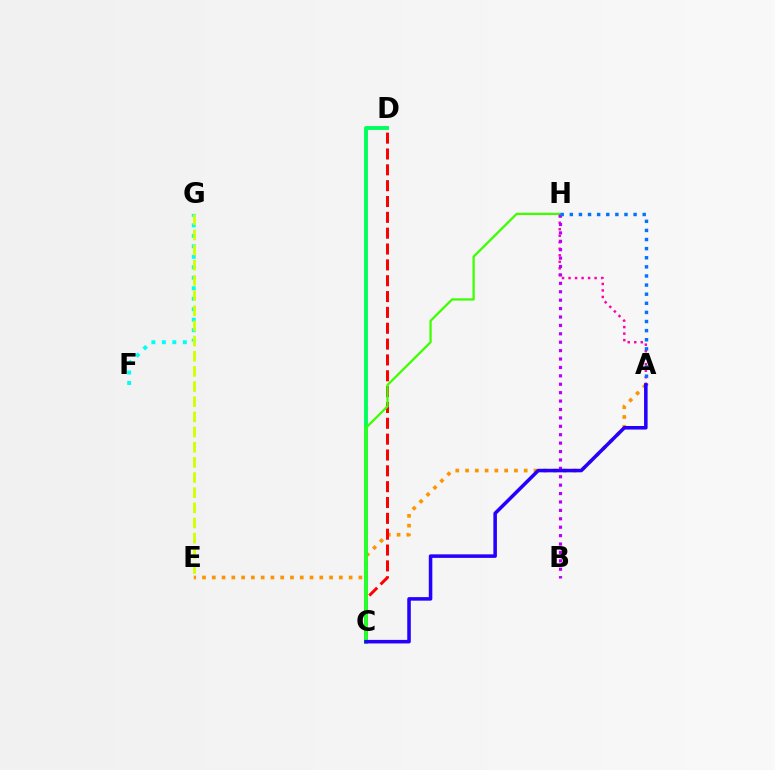{('A', 'E'): [{'color': '#ff9400', 'line_style': 'dotted', 'thickness': 2.66}], ('F', 'G'): [{'color': '#00fff6', 'line_style': 'dotted', 'thickness': 2.85}], ('C', 'D'): [{'color': '#ff0000', 'line_style': 'dashed', 'thickness': 2.15}, {'color': '#00ff5c', 'line_style': 'solid', 'thickness': 2.81}], ('A', 'H'): [{'color': '#ff00ac', 'line_style': 'dotted', 'thickness': 1.77}, {'color': '#0074ff', 'line_style': 'dotted', 'thickness': 2.48}], ('E', 'G'): [{'color': '#d1ff00', 'line_style': 'dashed', 'thickness': 2.06}], ('C', 'H'): [{'color': '#3dff00', 'line_style': 'solid', 'thickness': 1.63}], ('B', 'H'): [{'color': '#b900ff', 'line_style': 'dotted', 'thickness': 2.28}], ('A', 'C'): [{'color': '#2500ff', 'line_style': 'solid', 'thickness': 2.55}]}